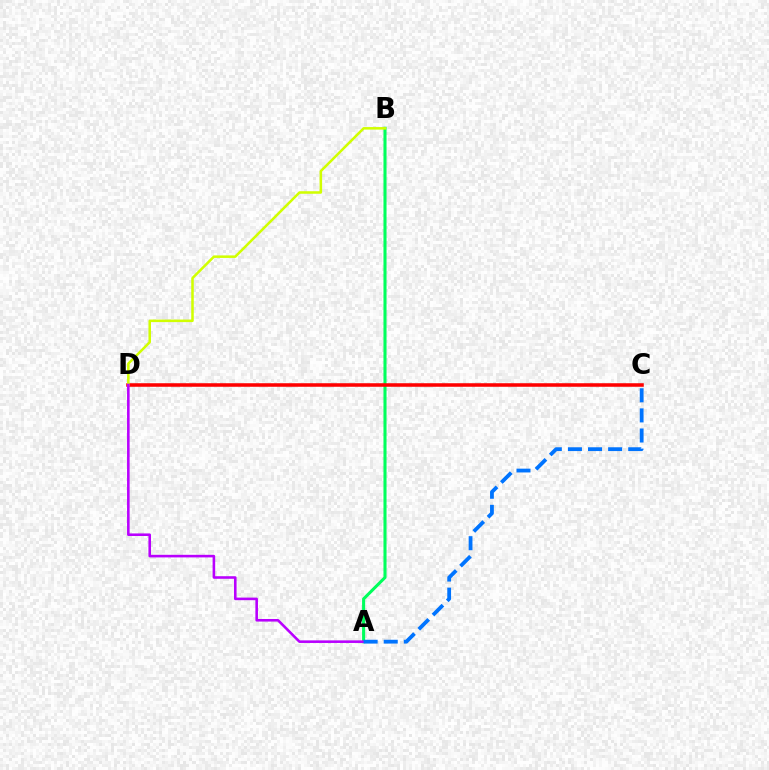{('A', 'B'): [{'color': '#00ff5c', 'line_style': 'solid', 'thickness': 2.21}], ('C', 'D'): [{'color': '#ff0000', 'line_style': 'solid', 'thickness': 2.55}], ('B', 'D'): [{'color': '#d1ff00', 'line_style': 'solid', 'thickness': 1.82}], ('A', 'D'): [{'color': '#b900ff', 'line_style': 'solid', 'thickness': 1.86}], ('A', 'C'): [{'color': '#0074ff', 'line_style': 'dashed', 'thickness': 2.73}]}